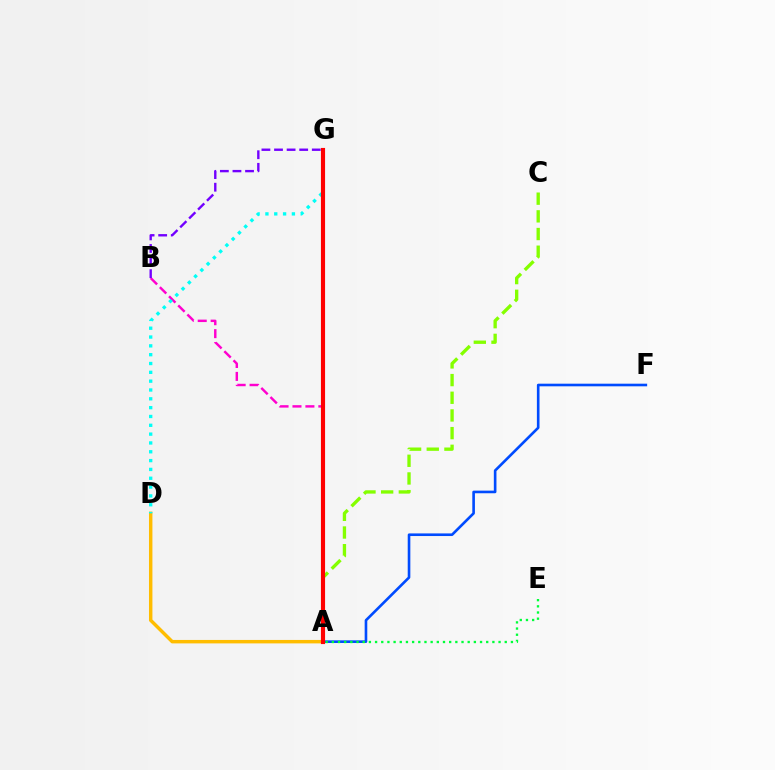{('A', 'D'): [{'color': '#ffbd00', 'line_style': 'solid', 'thickness': 2.48}], ('A', 'B'): [{'color': '#ff00cf', 'line_style': 'dashed', 'thickness': 1.76}], ('A', 'F'): [{'color': '#004bff', 'line_style': 'solid', 'thickness': 1.89}], ('B', 'G'): [{'color': '#7200ff', 'line_style': 'dashed', 'thickness': 1.71}], ('A', 'C'): [{'color': '#84ff00', 'line_style': 'dashed', 'thickness': 2.4}], ('D', 'G'): [{'color': '#00fff6', 'line_style': 'dotted', 'thickness': 2.4}], ('A', 'E'): [{'color': '#00ff39', 'line_style': 'dotted', 'thickness': 1.68}], ('A', 'G'): [{'color': '#ff0000', 'line_style': 'solid', 'thickness': 2.98}]}